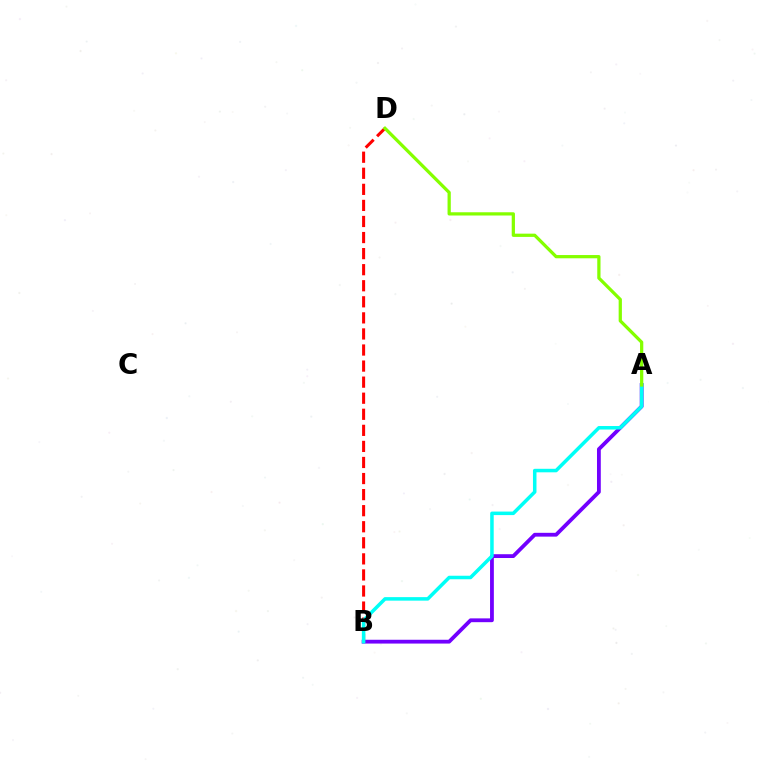{('B', 'D'): [{'color': '#ff0000', 'line_style': 'dashed', 'thickness': 2.18}], ('A', 'B'): [{'color': '#7200ff', 'line_style': 'solid', 'thickness': 2.74}, {'color': '#00fff6', 'line_style': 'solid', 'thickness': 2.53}], ('A', 'D'): [{'color': '#84ff00', 'line_style': 'solid', 'thickness': 2.34}]}